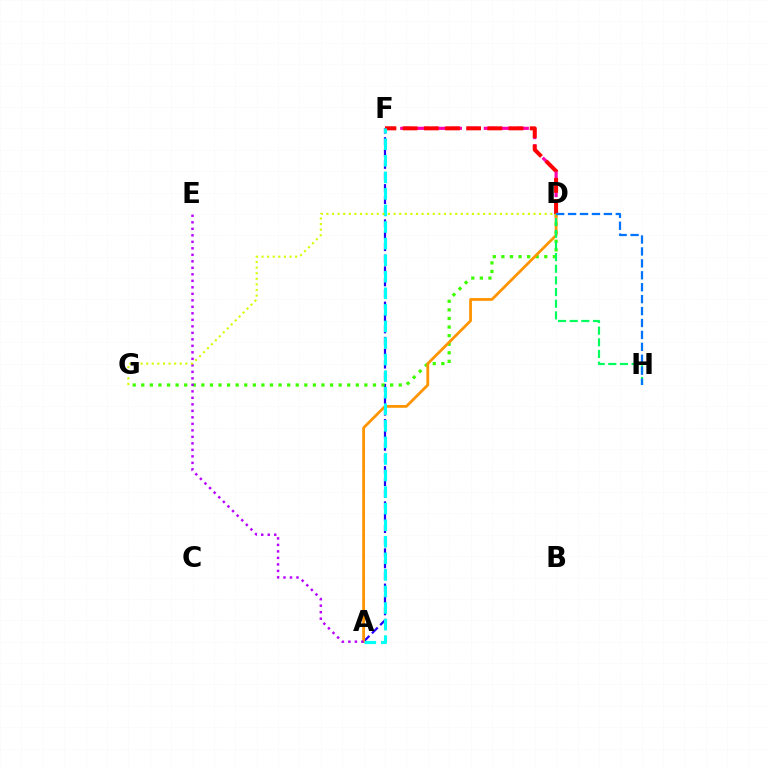{('A', 'F'): [{'color': '#2500ff', 'line_style': 'dashed', 'thickness': 1.6}, {'color': '#00fff6', 'line_style': 'dashed', 'thickness': 2.25}], ('D', 'F'): [{'color': '#ff00ac', 'line_style': 'dashed', 'thickness': 2.27}, {'color': '#ff0000', 'line_style': 'dashed', 'thickness': 2.87}], ('D', 'G'): [{'color': '#3dff00', 'line_style': 'dotted', 'thickness': 2.33}, {'color': '#d1ff00', 'line_style': 'dotted', 'thickness': 1.52}], ('A', 'D'): [{'color': '#ff9400', 'line_style': 'solid', 'thickness': 2.0}], ('D', 'H'): [{'color': '#00ff5c', 'line_style': 'dashed', 'thickness': 1.58}, {'color': '#0074ff', 'line_style': 'dashed', 'thickness': 1.62}], ('A', 'E'): [{'color': '#b900ff', 'line_style': 'dotted', 'thickness': 1.77}]}